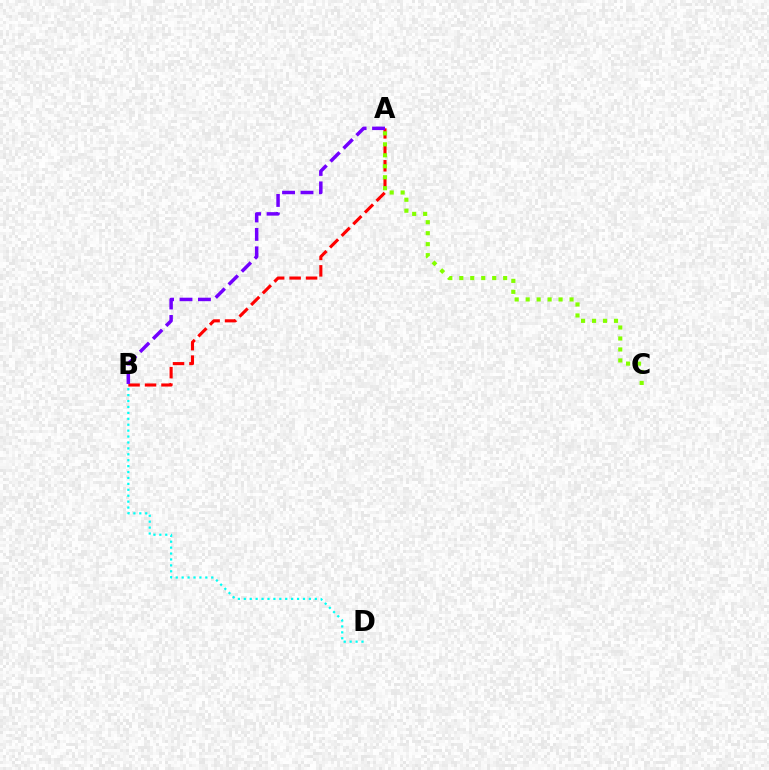{('A', 'B'): [{'color': '#ff0000', 'line_style': 'dashed', 'thickness': 2.24}, {'color': '#7200ff', 'line_style': 'dashed', 'thickness': 2.51}], ('B', 'D'): [{'color': '#00fff6', 'line_style': 'dotted', 'thickness': 1.61}], ('A', 'C'): [{'color': '#84ff00', 'line_style': 'dotted', 'thickness': 2.98}]}